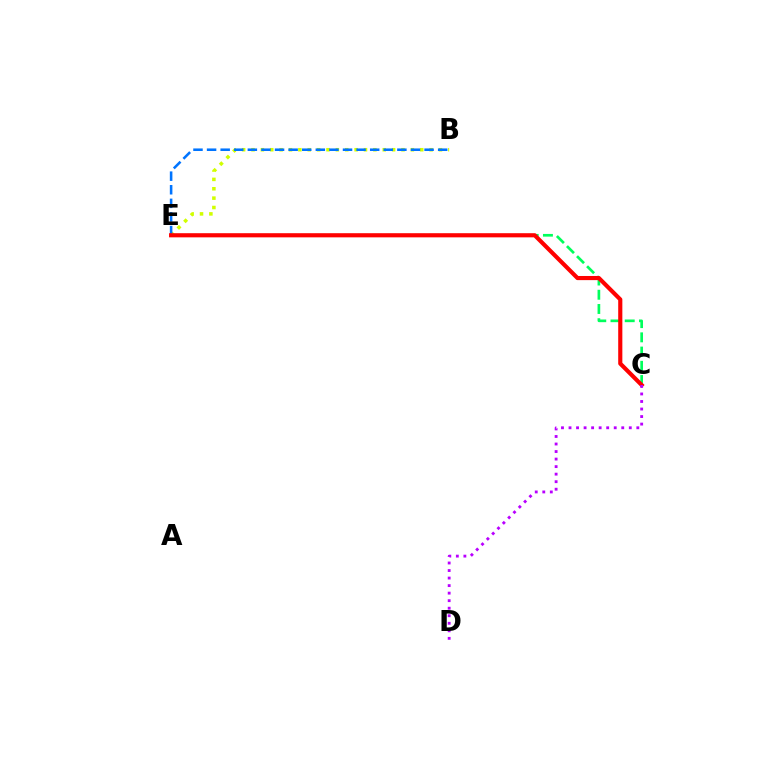{('B', 'E'): [{'color': '#d1ff00', 'line_style': 'dotted', 'thickness': 2.55}, {'color': '#0074ff', 'line_style': 'dashed', 'thickness': 1.85}], ('C', 'E'): [{'color': '#00ff5c', 'line_style': 'dashed', 'thickness': 1.93}, {'color': '#ff0000', 'line_style': 'solid', 'thickness': 2.98}], ('C', 'D'): [{'color': '#b900ff', 'line_style': 'dotted', 'thickness': 2.05}]}